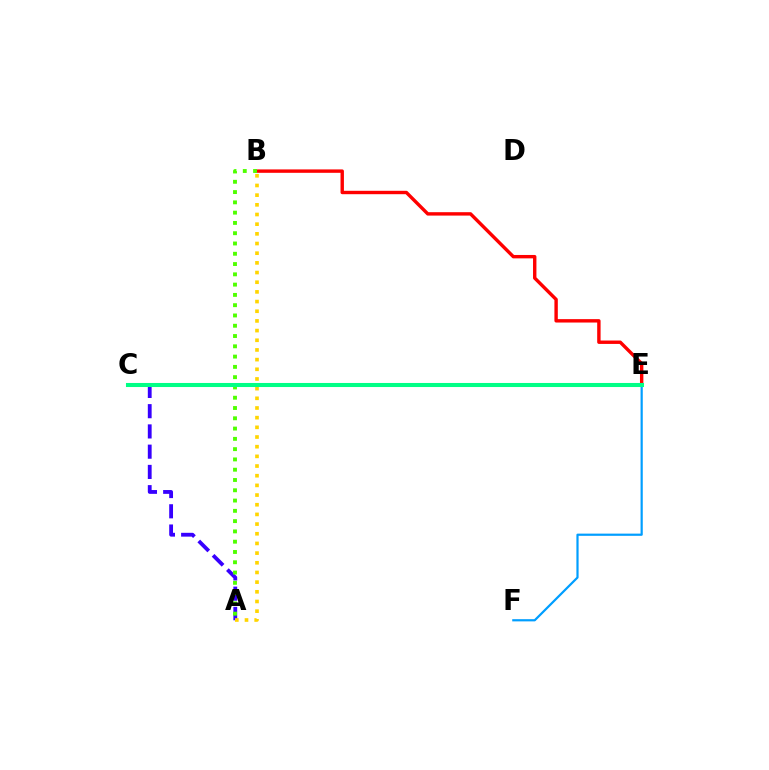{('C', 'E'): [{'color': '#ff00ed', 'line_style': 'solid', 'thickness': 1.97}, {'color': '#00ff86', 'line_style': 'solid', 'thickness': 2.92}], ('A', 'C'): [{'color': '#3700ff', 'line_style': 'dashed', 'thickness': 2.75}], ('B', 'E'): [{'color': '#ff0000', 'line_style': 'solid', 'thickness': 2.45}], ('E', 'F'): [{'color': '#009eff', 'line_style': 'solid', 'thickness': 1.59}], ('A', 'B'): [{'color': '#4fff00', 'line_style': 'dotted', 'thickness': 2.79}, {'color': '#ffd500', 'line_style': 'dotted', 'thickness': 2.63}]}